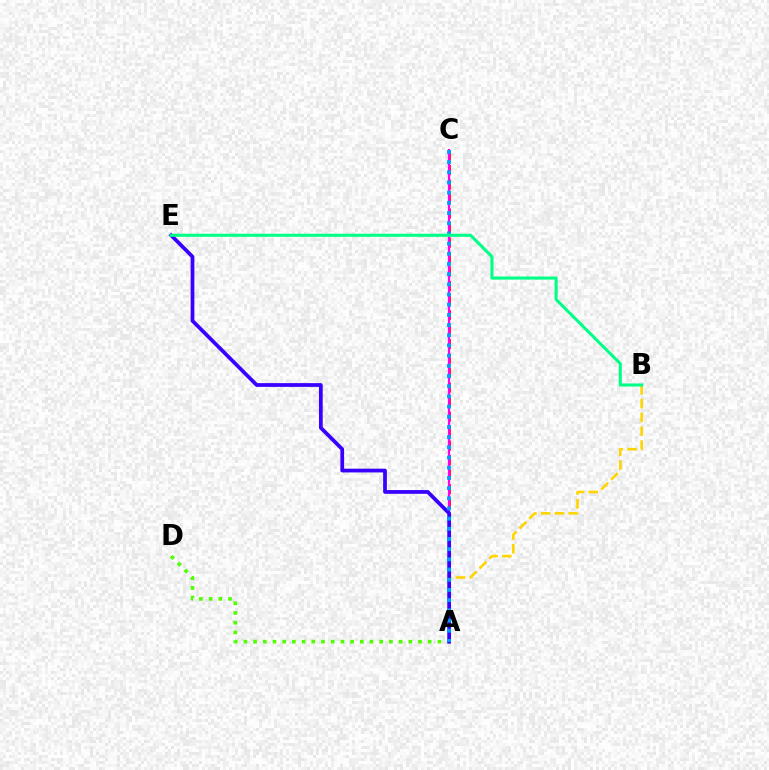{('A', 'C'): [{'color': '#ff0000', 'line_style': 'dashed', 'thickness': 1.97}, {'color': '#ff00ed', 'line_style': 'solid', 'thickness': 1.59}, {'color': '#009eff', 'line_style': 'dotted', 'thickness': 2.77}], ('A', 'D'): [{'color': '#4fff00', 'line_style': 'dotted', 'thickness': 2.64}], ('A', 'B'): [{'color': '#ffd500', 'line_style': 'dashed', 'thickness': 1.87}], ('A', 'E'): [{'color': '#3700ff', 'line_style': 'solid', 'thickness': 2.7}], ('B', 'E'): [{'color': '#00ff86', 'line_style': 'solid', 'thickness': 2.2}]}